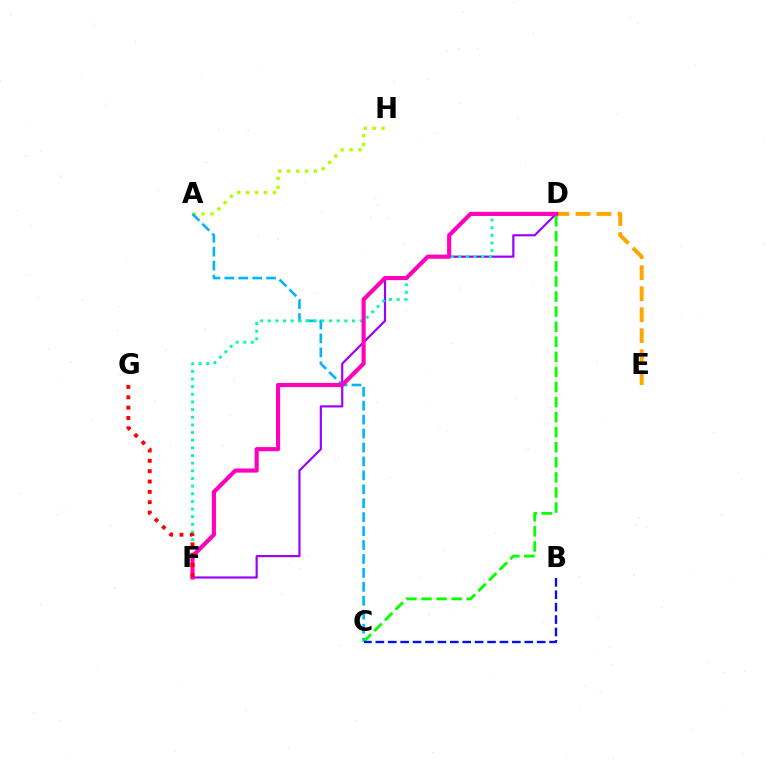{('A', 'H'): [{'color': '#b3ff00', 'line_style': 'dotted', 'thickness': 2.42}], ('A', 'C'): [{'color': '#00b5ff', 'line_style': 'dashed', 'thickness': 1.89}], ('D', 'E'): [{'color': '#ffa500', 'line_style': 'dashed', 'thickness': 2.85}], ('D', 'F'): [{'color': '#9b00ff', 'line_style': 'solid', 'thickness': 1.56}, {'color': '#00ff9d', 'line_style': 'dotted', 'thickness': 2.08}, {'color': '#ff00bd', 'line_style': 'solid', 'thickness': 2.98}], ('C', 'D'): [{'color': '#08ff00', 'line_style': 'dashed', 'thickness': 2.05}], ('B', 'C'): [{'color': '#0010ff', 'line_style': 'dashed', 'thickness': 1.69}], ('F', 'G'): [{'color': '#ff0000', 'line_style': 'dotted', 'thickness': 2.81}]}